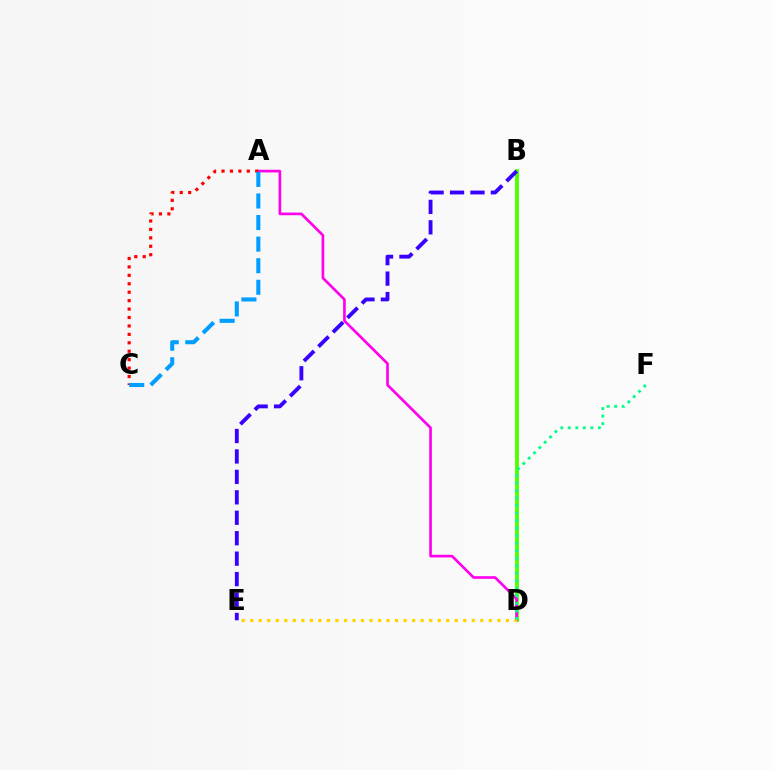{('B', 'D'): [{'color': '#4fff00', 'line_style': 'solid', 'thickness': 2.76}], ('A', 'D'): [{'color': '#ff00ed', 'line_style': 'solid', 'thickness': 1.91}], ('A', 'C'): [{'color': '#ff0000', 'line_style': 'dotted', 'thickness': 2.29}, {'color': '#009eff', 'line_style': 'dashed', 'thickness': 2.93}], ('D', 'E'): [{'color': '#ffd500', 'line_style': 'dotted', 'thickness': 2.32}], ('D', 'F'): [{'color': '#00ff86', 'line_style': 'dotted', 'thickness': 2.04}], ('B', 'E'): [{'color': '#3700ff', 'line_style': 'dashed', 'thickness': 2.78}]}